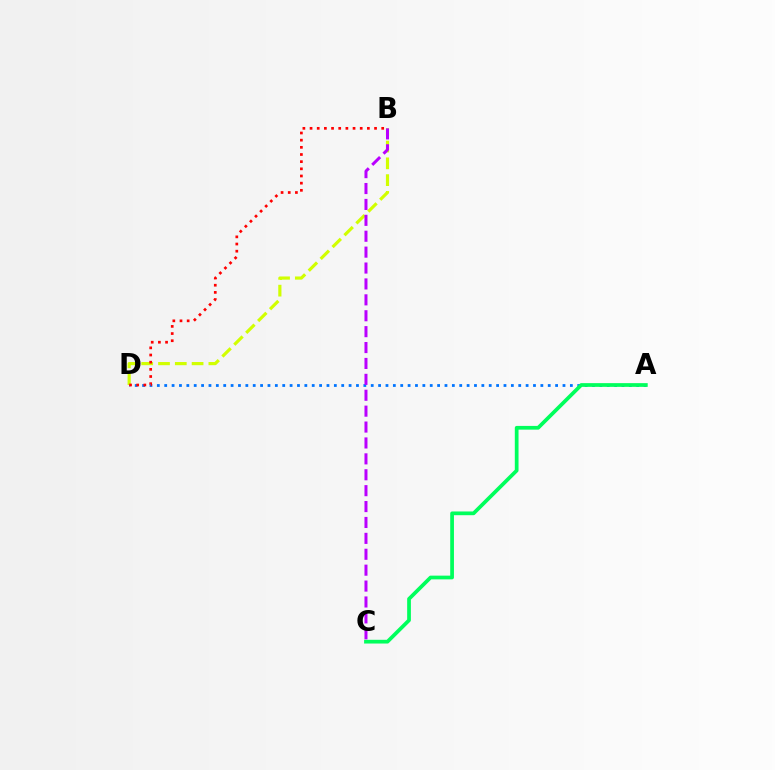{('A', 'D'): [{'color': '#0074ff', 'line_style': 'dotted', 'thickness': 2.0}], ('A', 'C'): [{'color': '#00ff5c', 'line_style': 'solid', 'thickness': 2.68}], ('B', 'D'): [{'color': '#d1ff00', 'line_style': 'dashed', 'thickness': 2.28}, {'color': '#ff0000', 'line_style': 'dotted', 'thickness': 1.95}], ('B', 'C'): [{'color': '#b900ff', 'line_style': 'dashed', 'thickness': 2.16}]}